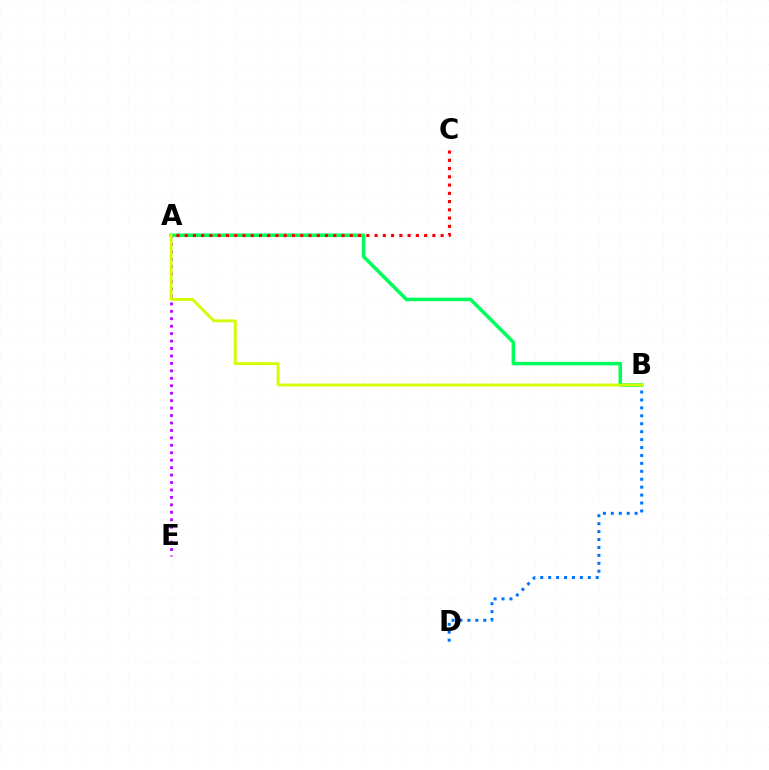{('A', 'E'): [{'color': '#b900ff', 'line_style': 'dotted', 'thickness': 2.02}], ('B', 'D'): [{'color': '#0074ff', 'line_style': 'dotted', 'thickness': 2.15}], ('A', 'B'): [{'color': '#00ff5c', 'line_style': 'solid', 'thickness': 2.54}, {'color': '#d1ff00', 'line_style': 'solid', 'thickness': 2.06}], ('A', 'C'): [{'color': '#ff0000', 'line_style': 'dotted', 'thickness': 2.24}]}